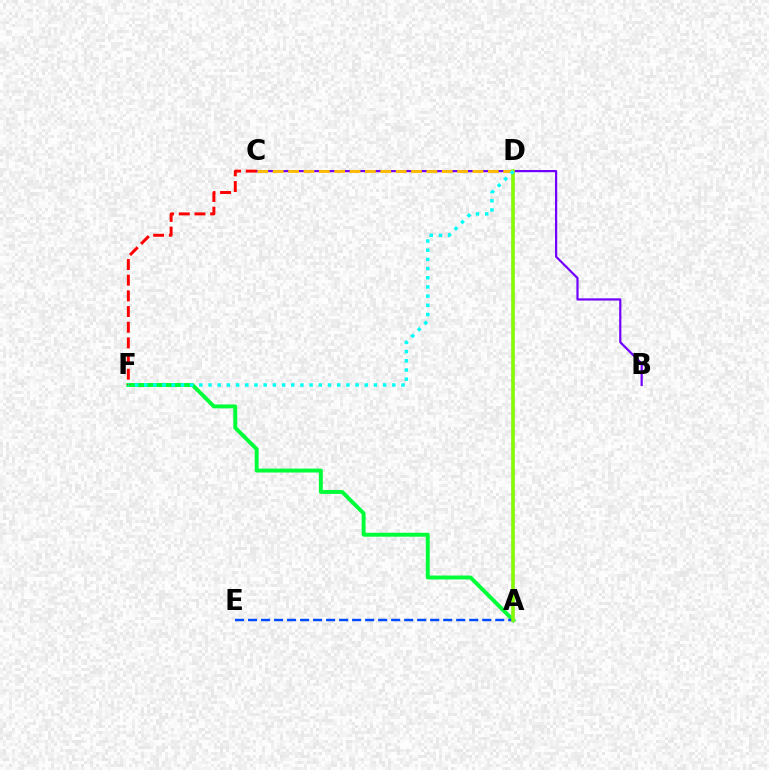{('A', 'F'): [{'color': '#00ff39', 'line_style': 'solid', 'thickness': 2.83}], ('A', 'E'): [{'color': '#004bff', 'line_style': 'dashed', 'thickness': 1.77}], ('B', 'C'): [{'color': '#7200ff', 'line_style': 'solid', 'thickness': 1.59}], ('A', 'D'): [{'color': '#ff00cf', 'line_style': 'solid', 'thickness': 1.79}, {'color': '#84ff00', 'line_style': 'solid', 'thickness': 2.54}], ('C', 'D'): [{'color': '#ffbd00', 'line_style': 'dashed', 'thickness': 2.09}], ('C', 'F'): [{'color': '#ff0000', 'line_style': 'dashed', 'thickness': 2.13}], ('D', 'F'): [{'color': '#00fff6', 'line_style': 'dotted', 'thickness': 2.5}]}